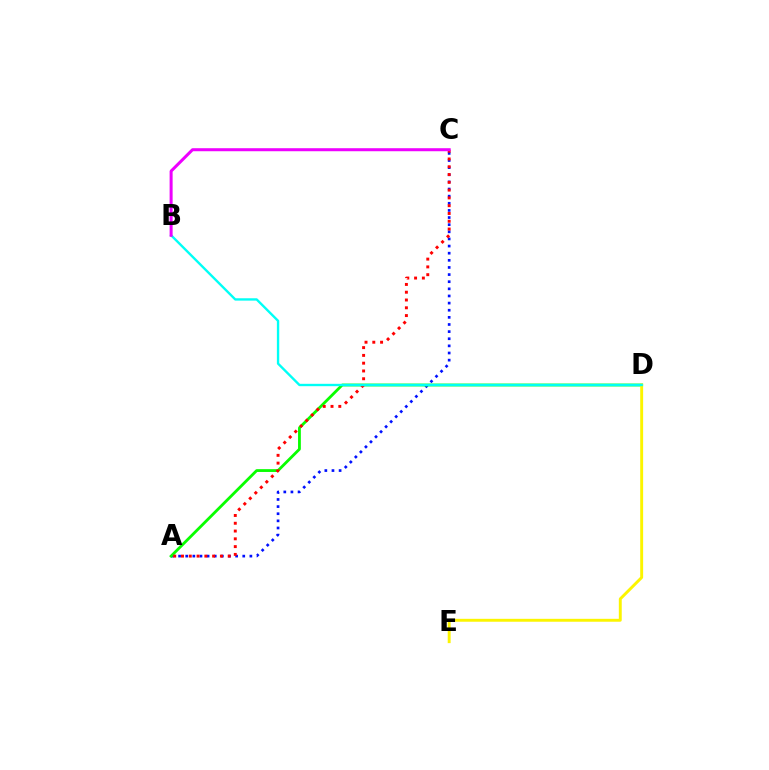{('A', 'C'): [{'color': '#0010ff', 'line_style': 'dotted', 'thickness': 1.94}, {'color': '#ff0000', 'line_style': 'dotted', 'thickness': 2.12}], ('A', 'D'): [{'color': '#08ff00', 'line_style': 'solid', 'thickness': 2.03}], ('D', 'E'): [{'color': '#fcf500', 'line_style': 'solid', 'thickness': 2.1}], ('B', 'D'): [{'color': '#00fff6', 'line_style': 'solid', 'thickness': 1.7}], ('B', 'C'): [{'color': '#ee00ff', 'line_style': 'solid', 'thickness': 2.18}]}